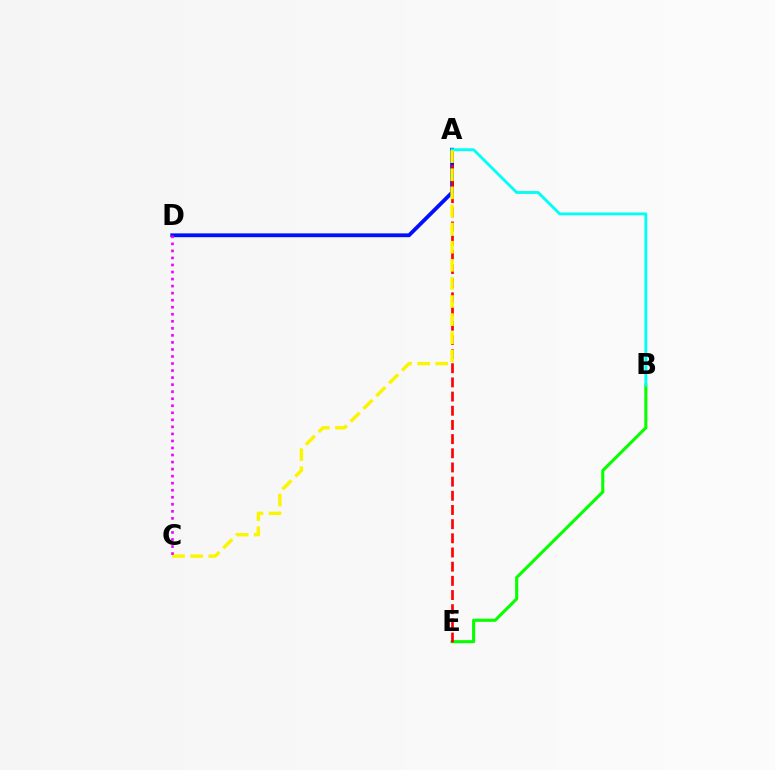{('B', 'E'): [{'color': '#08ff00', 'line_style': 'solid', 'thickness': 2.23}], ('A', 'D'): [{'color': '#0010ff', 'line_style': 'solid', 'thickness': 2.74}], ('A', 'E'): [{'color': '#ff0000', 'line_style': 'dashed', 'thickness': 1.93}], ('A', 'B'): [{'color': '#00fff6', 'line_style': 'solid', 'thickness': 2.07}], ('A', 'C'): [{'color': '#fcf500', 'line_style': 'dashed', 'thickness': 2.46}], ('C', 'D'): [{'color': '#ee00ff', 'line_style': 'dotted', 'thickness': 1.91}]}